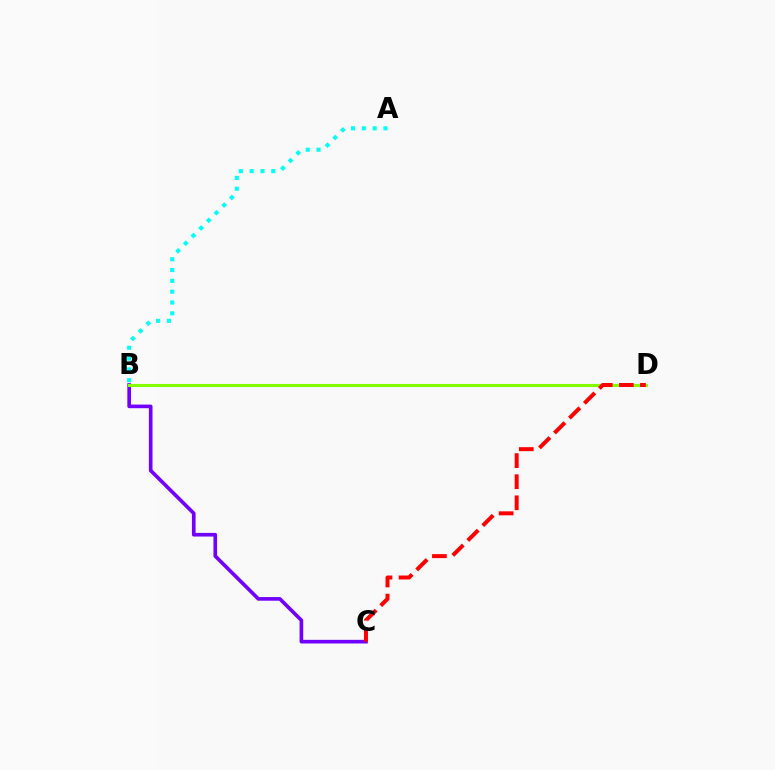{('A', 'B'): [{'color': '#00fff6', 'line_style': 'dotted', 'thickness': 2.94}], ('B', 'C'): [{'color': '#7200ff', 'line_style': 'solid', 'thickness': 2.62}], ('B', 'D'): [{'color': '#84ff00', 'line_style': 'solid', 'thickness': 2.22}], ('C', 'D'): [{'color': '#ff0000', 'line_style': 'dashed', 'thickness': 2.86}]}